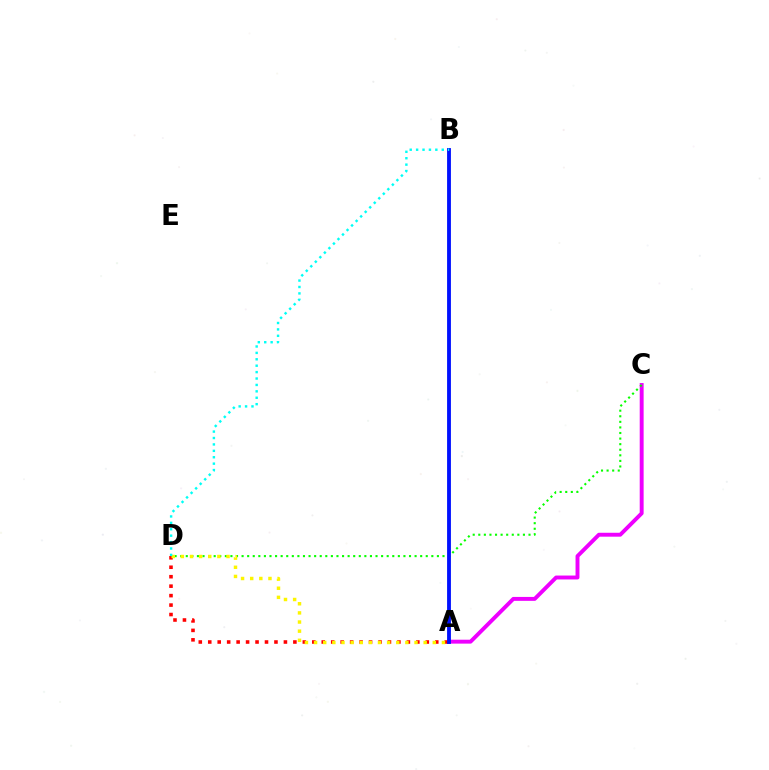{('A', 'C'): [{'color': '#ee00ff', 'line_style': 'solid', 'thickness': 2.82}], ('A', 'D'): [{'color': '#ff0000', 'line_style': 'dotted', 'thickness': 2.57}, {'color': '#fcf500', 'line_style': 'dotted', 'thickness': 2.48}], ('C', 'D'): [{'color': '#08ff00', 'line_style': 'dotted', 'thickness': 1.52}], ('A', 'B'): [{'color': '#0010ff', 'line_style': 'solid', 'thickness': 2.76}], ('B', 'D'): [{'color': '#00fff6', 'line_style': 'dotted', 'thickness': 1.74}]}